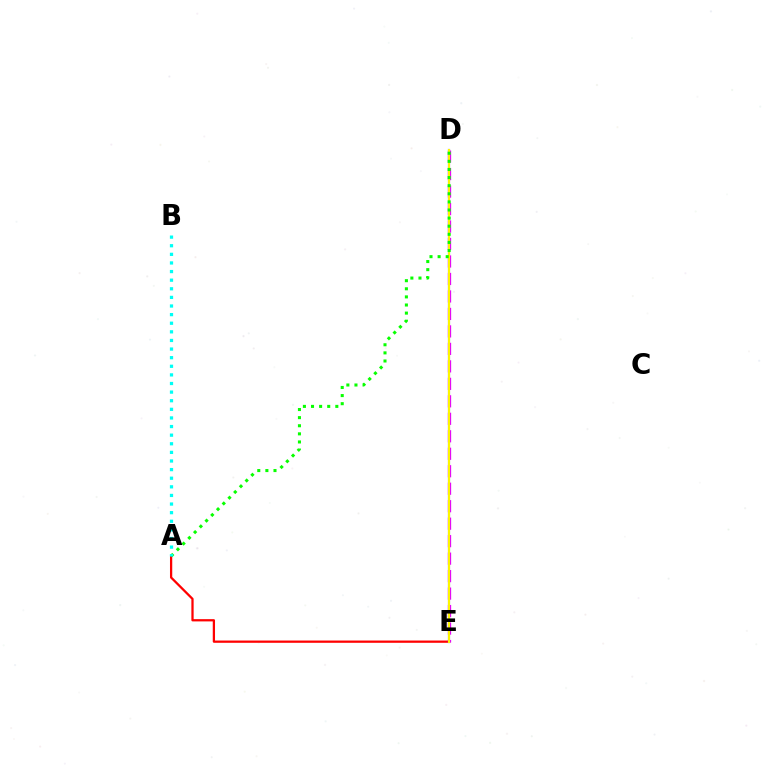{('A', 'E'): [{'color': '#ff0000', 'line_style': 'solid', 'thickness': 1.63}], ('D', 'E'): [{'color': '#ee00ff', 'line_style': 'dashed', 'thickness': 2.37}, {'color': '#0010ff', 'line_style': 'solid', 'thickness': 1.51}, {'color': '#fcf500', 'line_style': 'solid', 'thickness': 1.51}], ('A', 'D'): [{'color': '#08ff00', 'line_style': 'dotted', 'thickness': 2.2}], ('A', 'B'): [{'color': '#00fff6', 'line_style': 'dotted', 'thickness': 2.34}]}